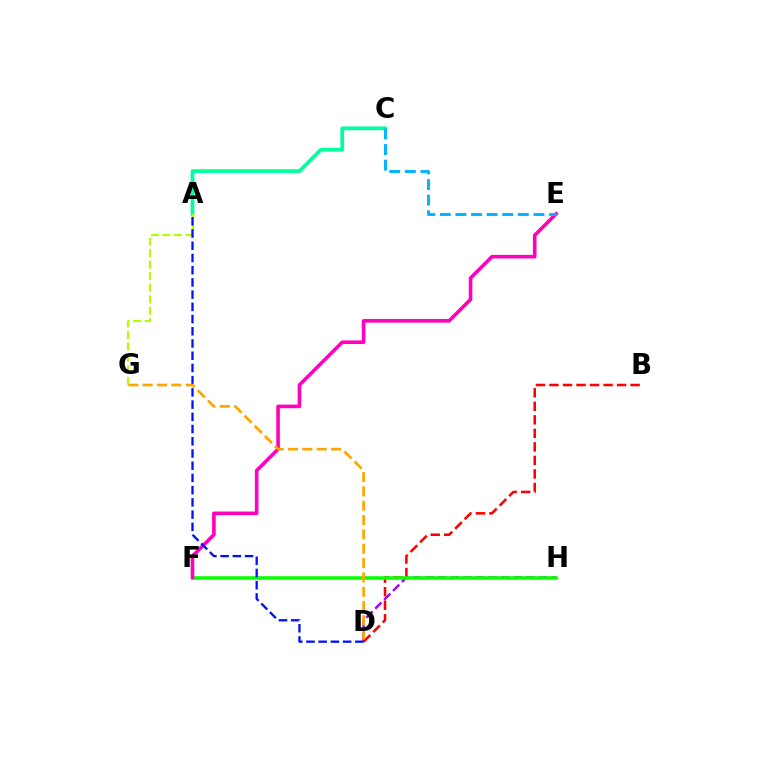{('D', 'H'): [{'color': '#9b00ff', 'line_style': 'dashed', 'thickness': 1.71}], ('B', 'D'): [{'color': '#ff0000', 'line_style': 'dashed', 'thickness': 1.84}], ('A', 'C'): [{'color': '#00ff9d', 'line_style': 'solid', 'thickness': 2.69}], ('F', 'H'): [{'color': '#08ff00', 'line_style': 'solid', 'thickness': 2.57}], ('A', 'G'): [{'color': '#b3ff00', 'line_style': 'dashed', 'thickness': 1.57}], ('E', 'F'): [{'color': '#ff00bd', 'line_style': 'solid', 'thickness': 2.59}], ('A', 'D'): [{'color': '#0010ff', 'line_style': 'dashed', 'thickness': 1.66}], ('C', 'E'): [{'color': '#00b5ff', 'line_style': 'dashed', 'thickness': 2.12}], ('D', 'G'): [{'color': '#ffa500', 'line_style': 'dashed', 'thickness': 1.95}]}